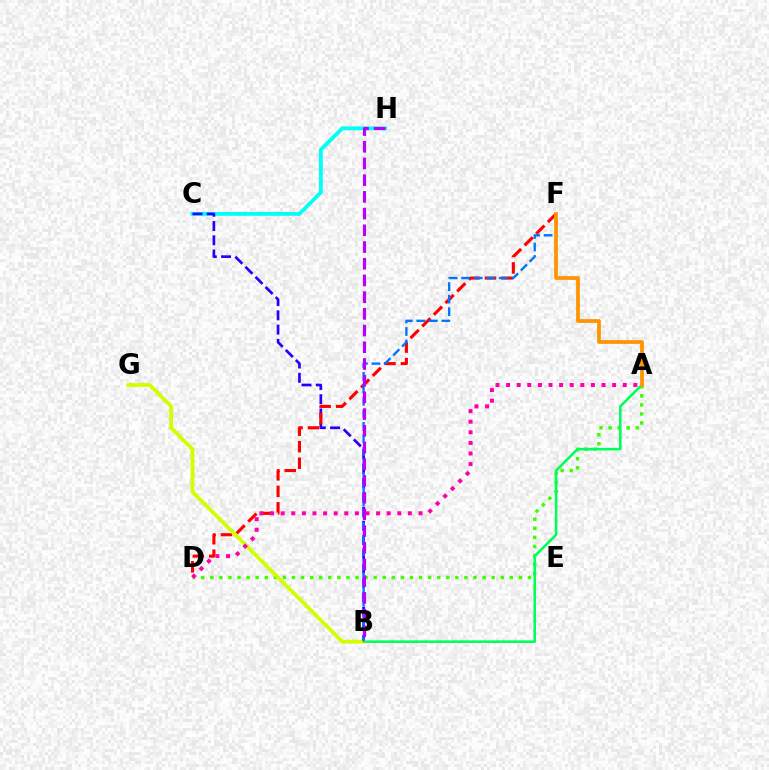{('A', 'D'): [{'color': '#3dff00', 'line_style': 'dotted', 'thickness': 2.47}, {'color': '#ff00ac', 'line_style': 'dotted', 'thickness': 2.88}], ('A', 'B'): [{'color': '#00ff5c', 'line_style': 'solid', 'thickness': 1.86}], ('C', 'H'): [{'color': '#00fff6', 'line_style': 'solid', 'thickness': 2.75}], ('B', 'C'): [{'color': '#2500ff', 'line_style': 'dashed', 'thickness': 1.94}], ('D', 'F'): [{'color': '#ff0000', 'line_style': 'dashed', 'thickness': 2.24}], ('B', 'G'): [{'color': '#d1ff00', 'line_style': 'solid', 'thickness': 2.72}], ('B', 'F'): [{'color': '#0074ff', 'line_style': 'dashed', 'thickness': 1.7}], ('B', 'H'): [{'color': '#b900ff', 'line_style': 'dashed', 'thickness': 2.27}], ('A', 'F'): [{'color': '#ff9400', 'line_style': 'solid', 'thickness': 2.7}]}